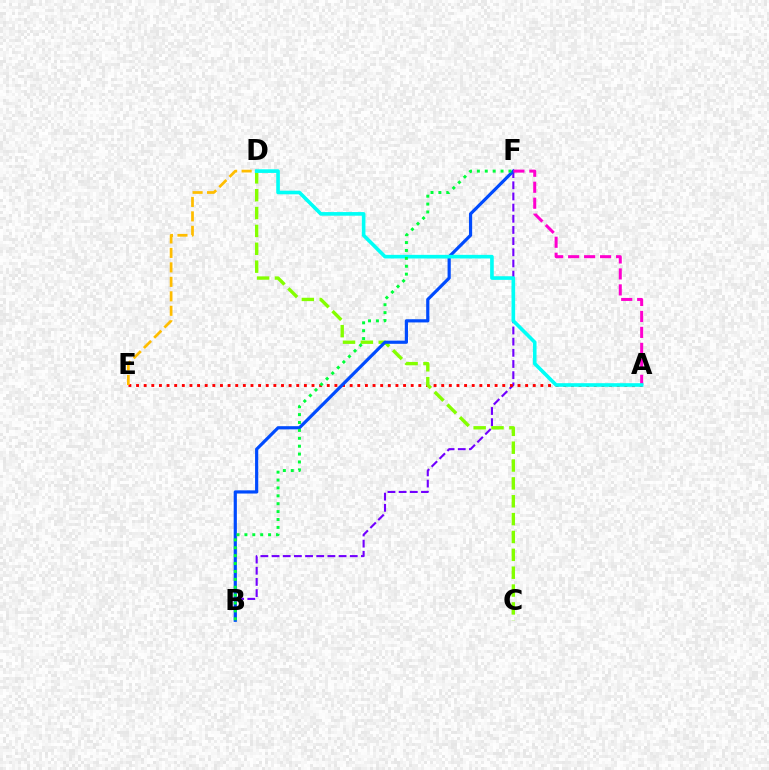{('B', 'F'): [{'color': '#7200ff', 'line_style': 'dashed', 'thickness': 1.52}, {'color': '#004bff', 'line_style': 'solid', 'thickness': 2.3}, {'color': '#00ff39', 'line_style': 'dotted', 'thickness': 2.14}], ('A', 'E'): [{'color': '#ff0000', 'line_style': 'dotted', 'thickness': 2.07}], ('C', 'D'): [{'color': '#84ff00', 'line_style': 'dashed', 'thickness': 2.43}], ('D', 'E'): [{'color': '#ffbd00', 'line_style': 'dashed', 'thickness': 1.97}], ('A', 'F'): [{'color': '#ff00cf', 'line_style': 'dashed', 'thickness': 2.17}], ('A', 'D'): [{'color': '#00fff6', 'line_style': 'solid', 'thickness': 2.61}]}